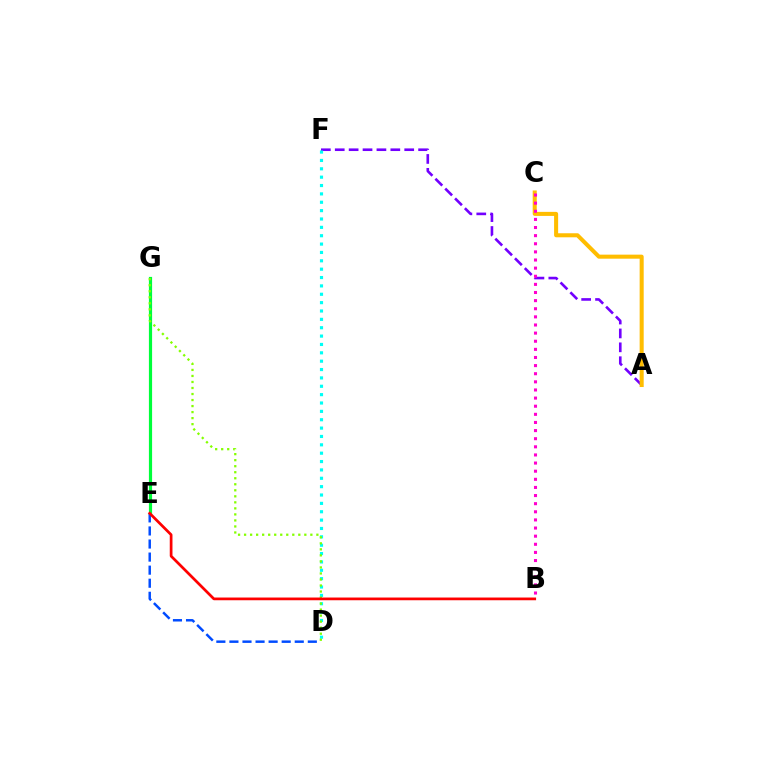{('E', 'G'): [{'color': '#00ff39', 'line_style': 'solid', 'thickness': 2.3}], ('A', 'F'): [{'color': '#7200ff', 'line_style': 'dashed', 'thickness': 1.89}], ('D', 'E'): [{'color': '#004bff', 'line_style': 'dashed', 'thickness': 1.77}], ('A', 'C'): [{'color': '#ffbd00', 'line_style': 'solid', 'thickness': 2.91}], ('D', 'F'): [{'color': '#00fff6', 'line_style': 'dotted', 'thickness': 2.27}], ('D', 'G'): [{'color': '#84ff00', 'line_style': 'dotted', 'thickness': 1.64}], ('B', 'C'): [{'color': '#ff00cf', 'line_style': 'dotted', 'thickness': 2.21}], ('B', 'E'): [{'color': '#ff0000', 'line_style': 'solid', 'thickness': 1.96}]}